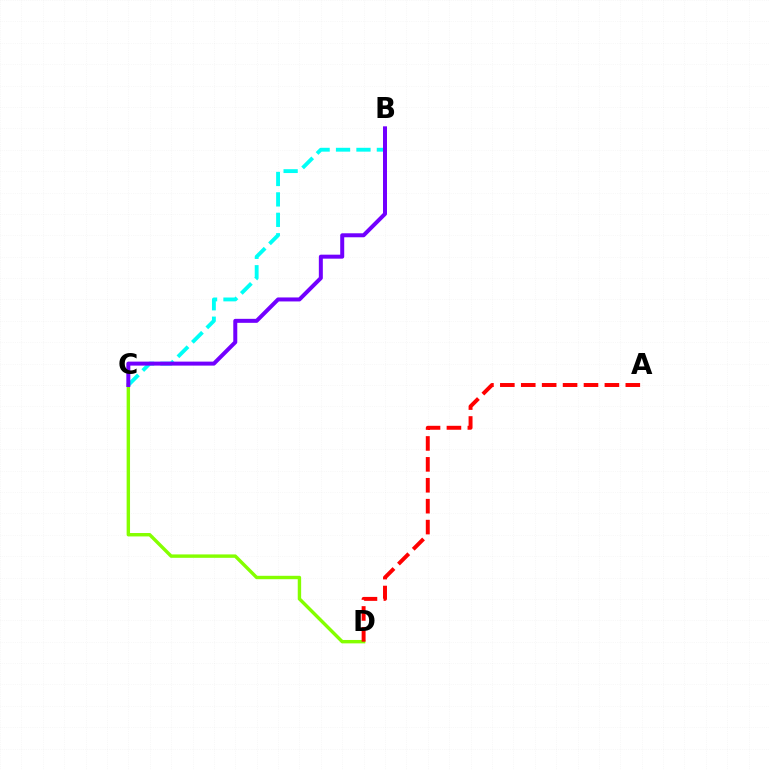{('B', 'C'): [{'color': '#00fff6', 'line_style': 'dashed', 'thickness': 2.77}, {'color': '#7200ff', 'line_style': 'solid', 'thickness': 2.87}], ('C', 'D'): [{'color': '#84ff00', 'line_style': 'solid', 'thickness': 2.45}], ('A', 'D'): [{'color': '#ff0000', 'line_style': 'dashed', 'thickness': 2.84}]}